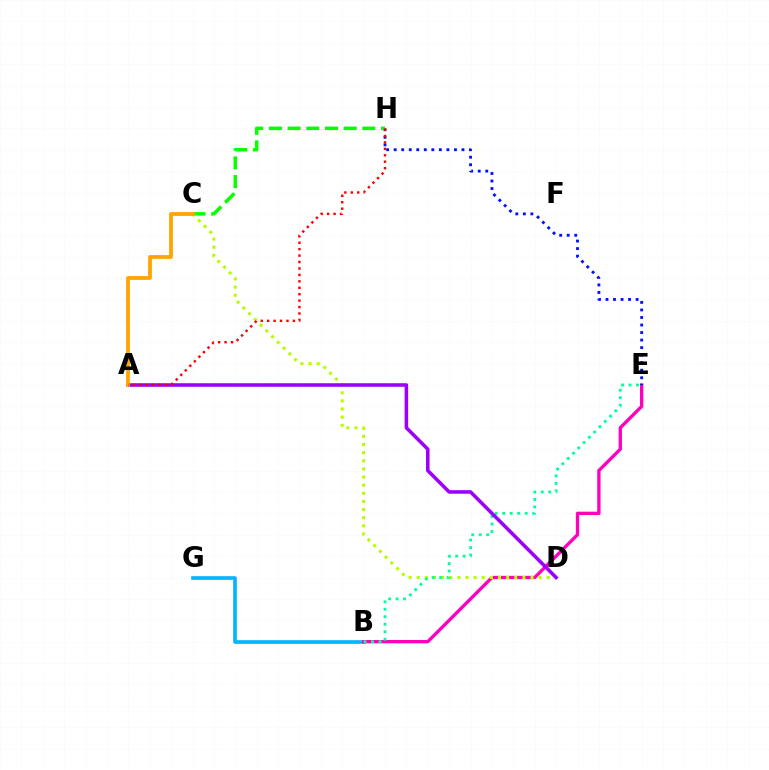{('B', 'G'): [{'color': '#00b5ff', 'line_style': 'solid', 'thickness': 2.61}], ('B', 'E'): [{'color': '#ff00bd', 'line_style': 'solid', 'thickness': 2.4}, {'color': '#00ff9d', 'line_style': 'dotted', 'thickness': 2.03}], ('E', 'H'): [{'color': '#0010ff', 'line_style': 'dotted', 'thickness': 2.05}], ('C', 'H'): [{'color': '#08ff00', 'line_style': 'dashed', 'thickness': 2.54}], ('C', 'D'): [{'color': '#b3ff00', 'line_style': 'dotted', 'thickness': 2.21}], ('A', 'D'): [{'color': '#9b00ff', 'line_style': 'solid', 'thickness': 2.56}], ('A', 'C'): [{'color': '#ffa500', 'line_style': 'solid', 'thickness': 2.74}], ('A', 'H'): [{'color': '#ff0000', 'line_style': 'dotted', 'thickness': 1.75}]}